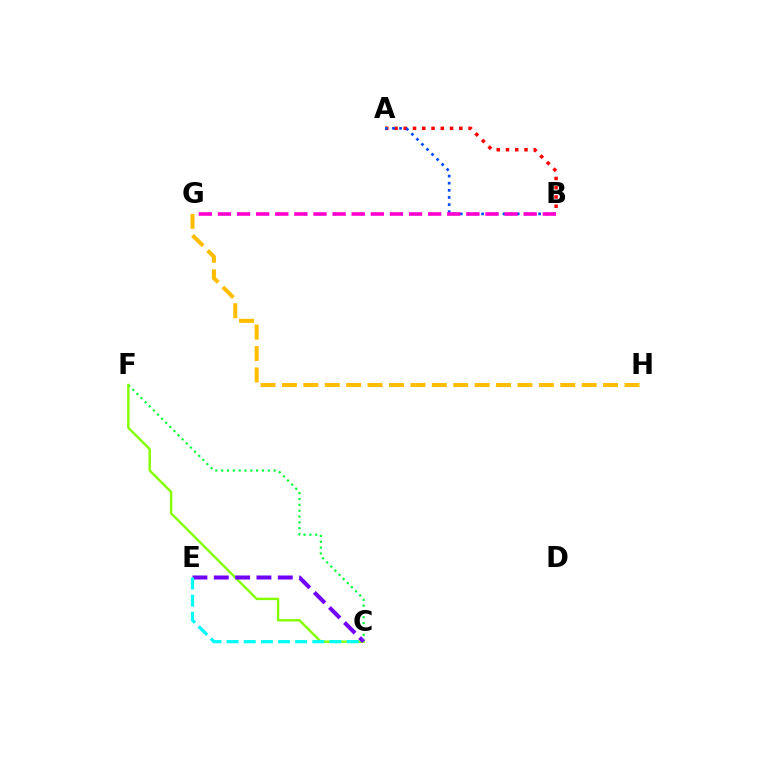{('A', 'B'): [{'color': '#ff0000', 'line_style': 'dotted', 'thickness': 2.52}, {'color': '#004bff', 'line_style': 'dotted', 'thickness': 1.94}], ('G', 'H'): [{'color': '#ffbd00', 'line_style': 'dashed', 'thickness': 2.91}], ('C', 'F'): [{'color': '#00ff39', 'line_style': 'dotted', 'thickness': 1.58}, {'color': '#84ff00', 'line_style': 'solid', 'thickness': 1.73}], ('B', 'G'): [{'color': '#ff00cf', 'line_style': 'dashed', 'thickness': 2.6}], ('C', 'E'): [{'color': '#7200ff', 'line_style': 'dashed', 'thickness': 2.9}, {'color': '#00fff6', 'line_style': 'dashed', 'thickness': 2.33}]}